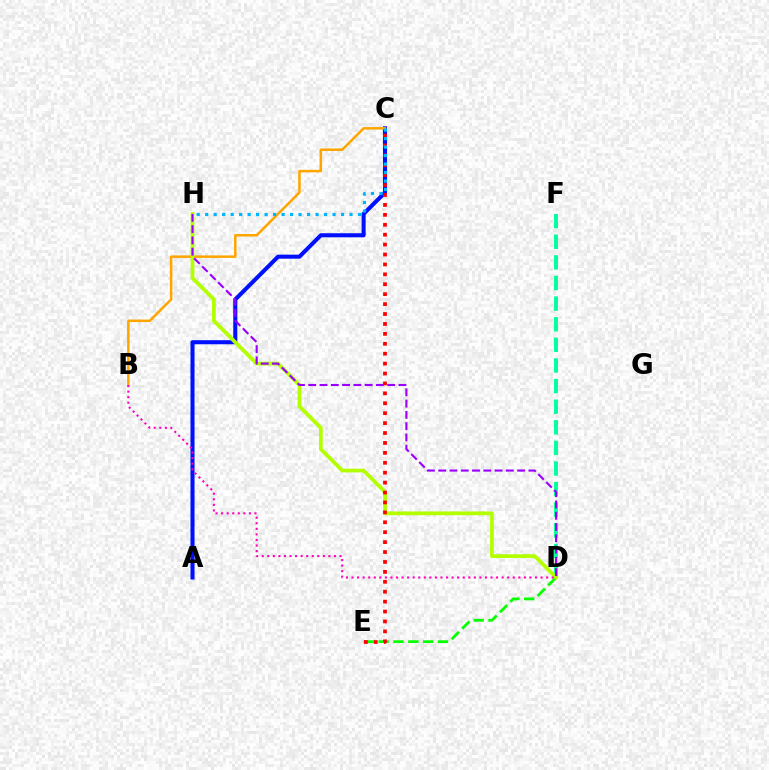{('D', 'F'): [{'color': '#00ff9d', 'line_style': 'dashed', 'thickness': 2.8}], ('D', 'E'): [{'color': '#08ff00', 'line_style': 'dashed', 'thickness': 2.02}], ('A', 'C'): [{'color': '#0010ff', 'line_style': 'solid', 'thickness': 2.93}], ('B', 'C'): [{'color': '#ffa500', 'line_style': 'solid', 'thickness': 1.81}], ('D', 'H'): [{'color': '#b3ff00', 'line_style': 'solid', 'thickness': 2.7}, {'color': '#9b00ff', 'line_style': 'dashed', 'thickness': 1.53}], ('C', 'E'): [{'color': '#ff0000', 'line_style': 'dotted', 'thickness': 2.69}], ('C', 'H'): [{'color': '#00b5ff', 'line_style': 'dotted', 'thickness': 2.31}], ('B', 'D'): [{'color': '#ff00bd', 'line_style': 'dotted', 'thickness': 1.51}]}